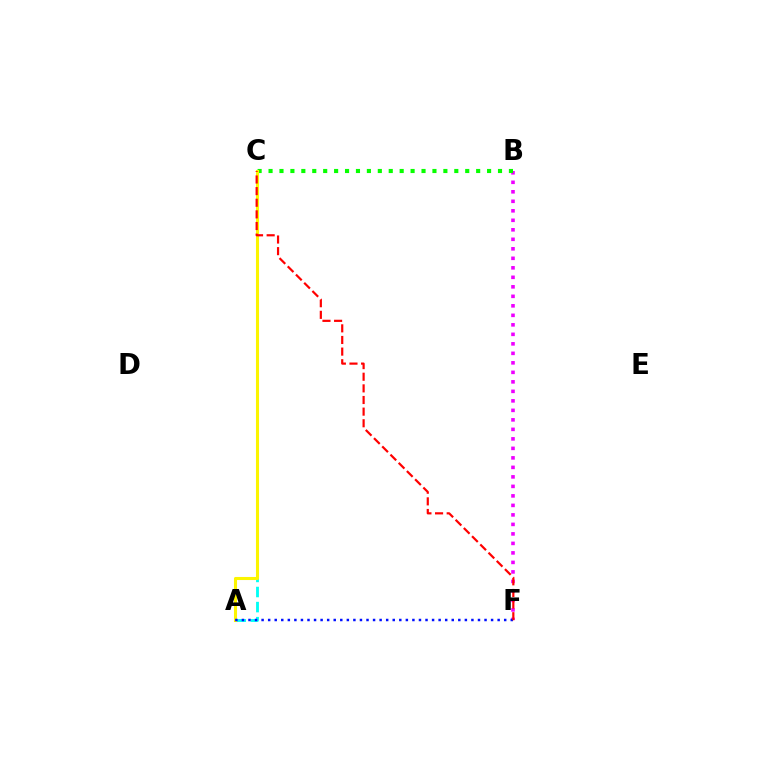{('B', 'F'): [{'color': '#ee00ff', 'line_style': 'dotted', 'thickness': 2.58}], ('A', 'C'): [{'color': '#00fff6', 'line_style': 'dashed', 'thickness': 2.05}, {'color': '#fcf500', 'line_style': 'solid', 'thickness': 2.21}], ('B', 'C'): [{'color': '#08ff00', 'line_style': 'dotted', 'thickness': 2.97}], ('A', 'F'): [{'color': '#0010ff', 'line_style': 'dotted', 'thickness': 1.78}], ('C', 'F'): [{'color': '#ff0000', 'line_style': 'dashed', 'thickness': 1.58}]}